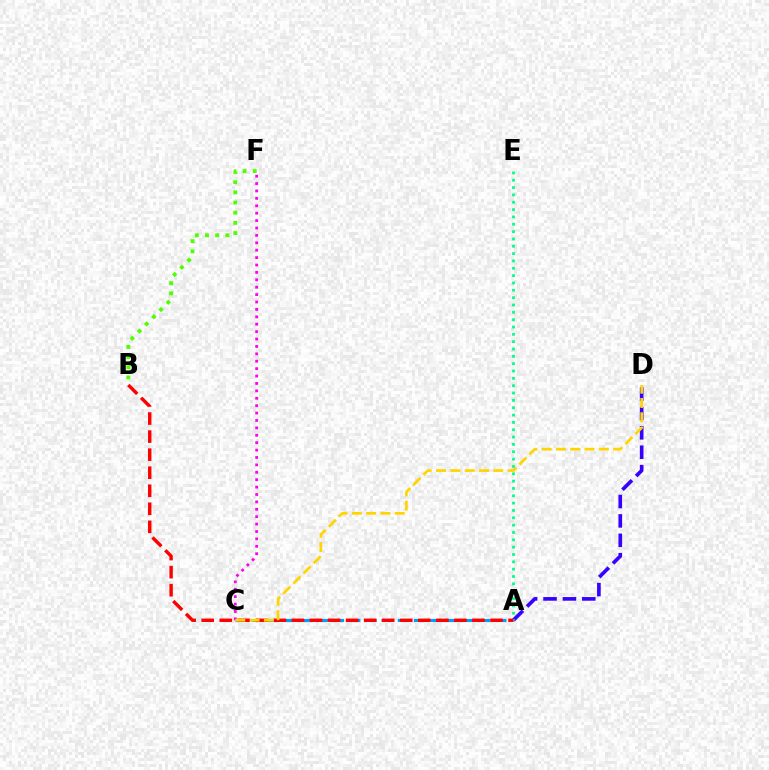{('A', 'C'): [{'color': '#009eff', 'line_style': 'dashed', 'thickness': 2.2}], ('A', 'D'): [{'color': '#3700ff', 'line_style': 'dashed', 'thickness': 2.63}], ('A', 'E'): [{'color': '#00ff86', 'line_style': 'dotted', 'thickness': 1.99}], ('B', 'F'): [{'color': '#4fff00', 'line_style': 'dotted', 'thickness': 2.76}], ('A', 'B'): [{'color': '#ff0000', 'line_style': 'dashed', 'thickness': 2.45}], ('C', 'F'): [{'color': '#ff00ed', 'line_style': 'dotted', 'thickness': 2.01}], ('C', 'D'): [{'color': '#ffd500', 'line_style': 'dashed', 'thickness': 1.94}]}